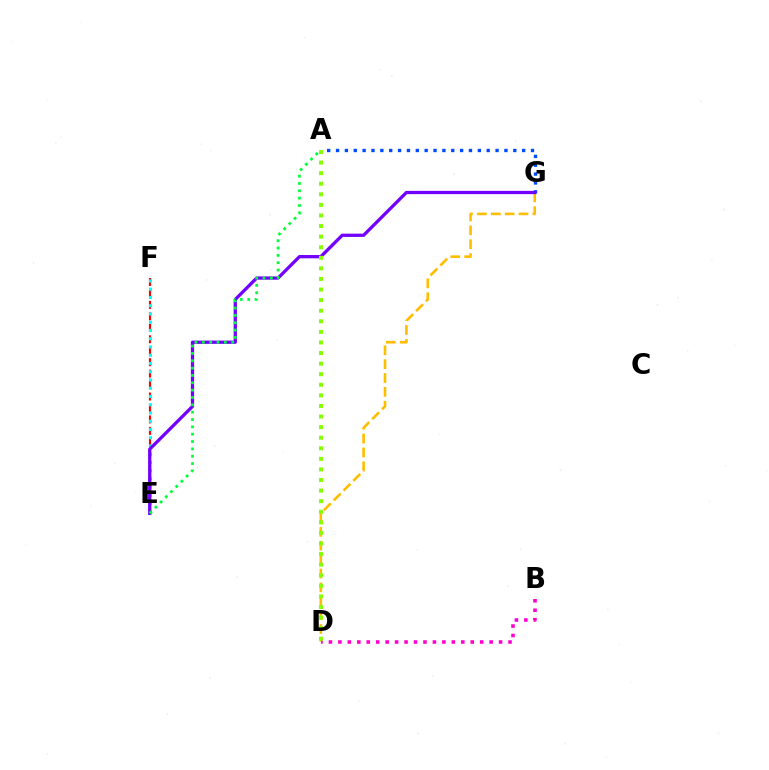{('E', 'F'): [{'color': '#ff0000', 'line_style': 'dashed', 'thickness': 1.56}, {'color': '#00fff6', 'line_style': 'dotted', 'thickness': 2.24}], ('A', 'G'): [{'color': '#004bff', 'line_style': 'dotted', 'thickness': 2.41}], ('D', 'G'): [{'color': '#ffbd00', 'line_style': 'dashed', 'thickness': 1.89}], ('B', 'D'): [{'color': '#ff00cf', 'line_style': 'dotted', 'thickness': 2.57}], ('E', 'G'): [{'color': '#7200ff', 'line_style': 'solid', 'thickness': 2.36}], ('A', 'D'): [{'color': '#84ff00', 'line_style': 'dotted', 'thickness': 2.87}], ('A', 'E'): [{'color': '#00ff39', 'line_style': 'dotted', 'thickness': 2.0}]}